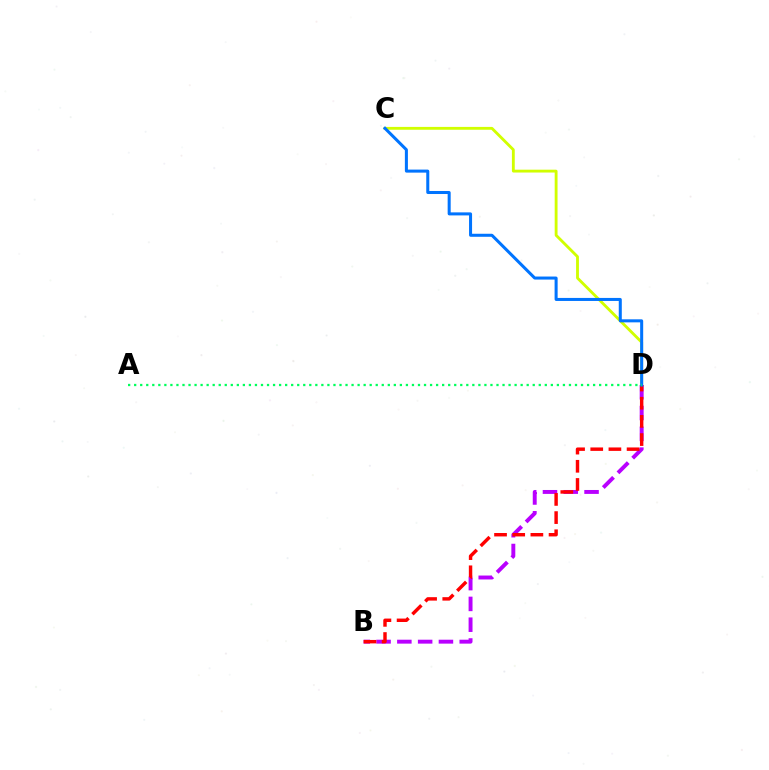{('C', 'D'): [{'color': '#d1ff00', 'line_style': 'solid', 'thickness': 2.05}, {'color': '#0074ff', 'line_style': 'solid', 'thickness': 2.18}], ('B', 'D'): [{'color': '#b900ff', 'line_style': 'dashed', 'thickness': 2.82}, {'color': '#ff0000', 'line_style': 'dashed', 'thickness': 2.47}], ('A', 'D'): [{'color': '#00ff5c', 'line_style': 'dotted', 'thickness': 1.64}]}